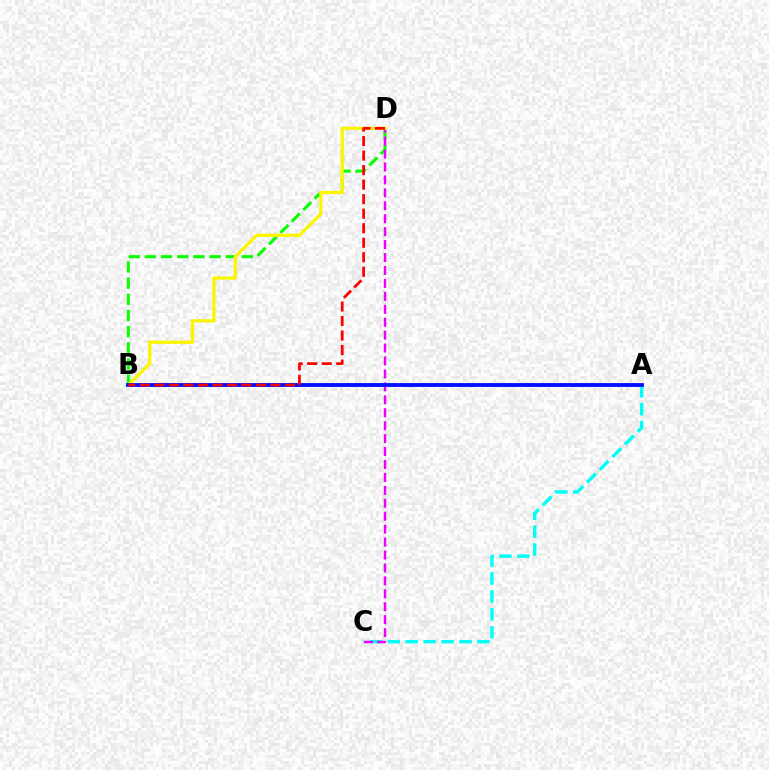{('A', 'C'): [{'color': '#00fff6', 'line_style': 'dashed', 'thickness': 2.44}], ('B', 'D'): [{'color': '#08ff00', 'line_style': 'dashed', 'thickness': 2.2}, {'color': '#fcf500', 'line_style': 'solid', 'thickness': 2.35}, {'color': '#ff0000', 'line_style': 'dashed', 'thickness': 1.97}], ('C', 'D'): [{'color': '#ee00ff', 'line_style': 'dashed', 'thickness': 1.76}], ('A', 'B'): [{'color': '#0010ff', 'line_style': 'solid', 'thickness': 2.76}]}